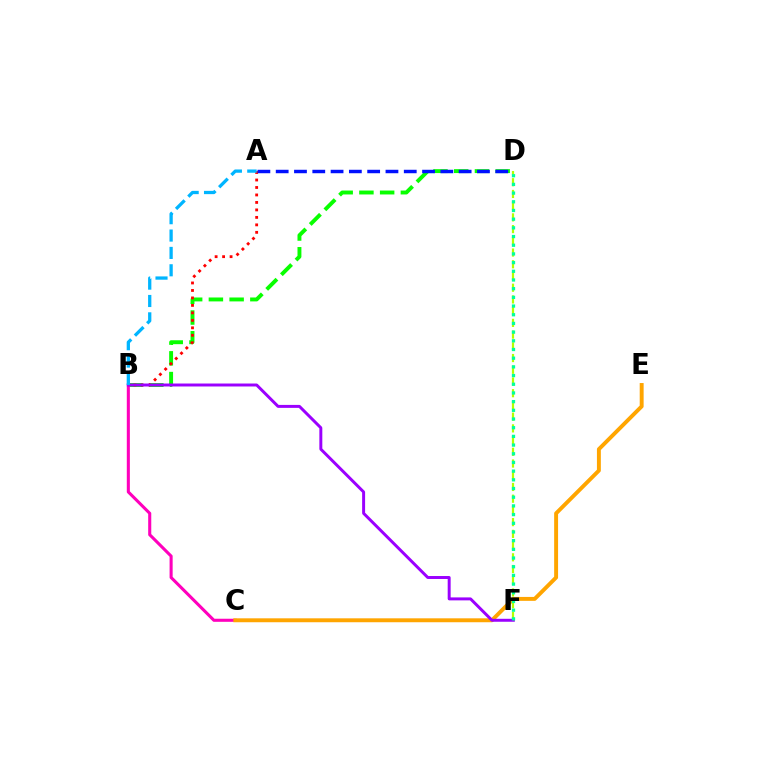{('B', 'D'): [{'color': '#08ff00', 'line_style': 'dashed', 'thickness': 2.82}], ('B', 'C'): [{'color': '#ff00bd', 'line_style': 'solid', 'thickness': 2.21}], ('A', 'B'): [{'color': '#ff0000', 'line_style': 'dotted', 'thickness': 2.03}, {'color': '#00b5ff', 'line_style': 'dashed', 'thickness': 2.36}], ('A', 'D'): [{'color': '#0010ff', 'line_style': 'dashed', 'thickness': 2.49}], ('C', 'E'): [{'color': '#ffa500', 'line_style': 'solid', 'thickness': 2.82}], ('D', 'F'): [{'color': '#b3ff00', 'line_style': 'dashed', 'thickness': 1.59}, {'color': '#00ff9d', 'line_style': 'dotted', 'thickness': 2.36}], ('B', 'F'): [{'color': '#9b00ff', 'line_style': 'solid', 'thickness': 2.13}]}